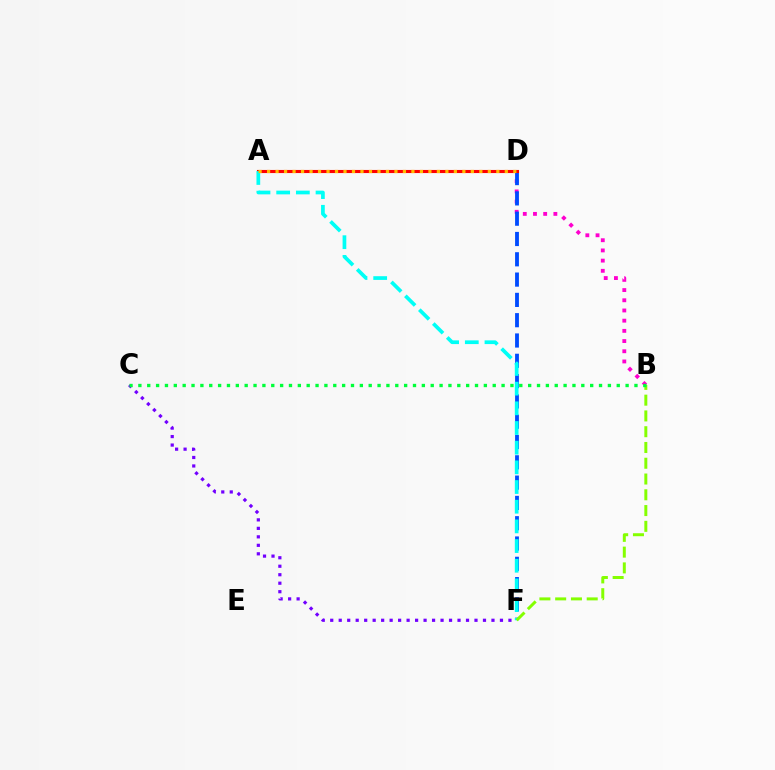{('B', 'D'): [{'color': '#ff00cf', 'line_style': 'dotted', 'thickness': 2.77}], ('D', 'F'): [{'color': '#004bff', 'line_style': 'dashed', 'thickness': 2.76}], ('A', 'D'): [{'color': '#ff0000', 'line_style': 'solid', 'thickness': 2.23}, {'color': '#ffbd00', 'line_style': 'dotted', 'thickness': 2.31}], ('A', 'F'): [{'color': '#00fff6', 'line_style': 'dashed', 'thickness': 2.67}], ('B', 'F'): [{'color': '#84ff00', 'line_style': 'dashed', 'thickness': 2.14}], ('C', 'F'): [{'color': '#7200ff', 'line_style': 'dotted', 'thickness': 2.31}], ('B', 'C'): [{'color': '#00ff39', 'line_style': 'dotted', 'thickness': 2.41}]}